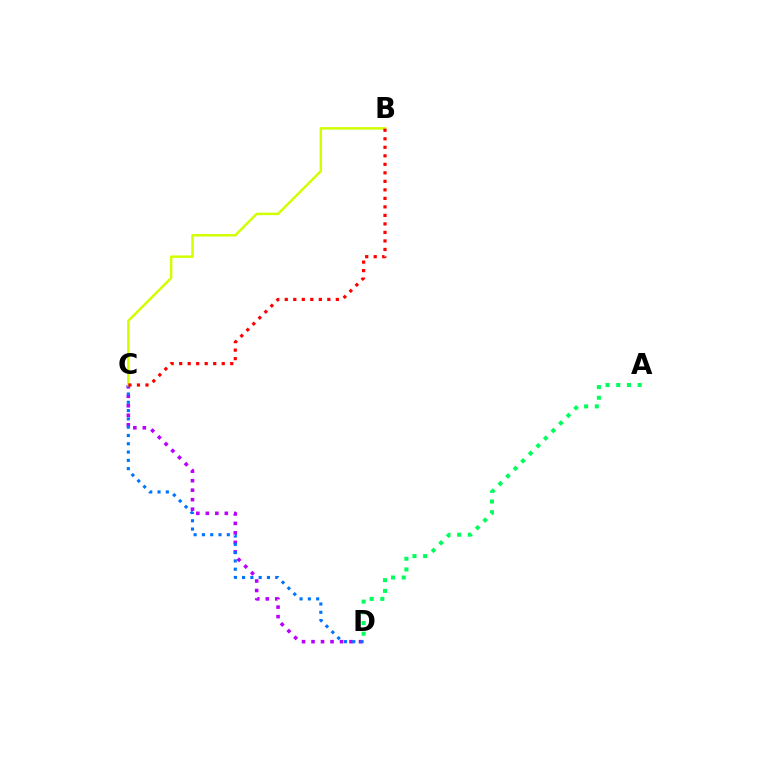{('C', 'D'): [{'color': '#b900ff', 'line_style': 'dotted', 'thickness': 2.58}, {'color': '#0074ff', 'line_style': 'dotted', 'thickness': 2.25}], ('B', 'C'): [{'color': '#d1ff00', 'line_style': 'solid', 'thickness': 1.78}, {'color': '#ff0000', 'line_style': 'dotted', 'thickness': 2.31}], ('A', 'D'): [{'color': '#00ff5c', 'line_style': 'dotted', 'thickness': 2.91}]}